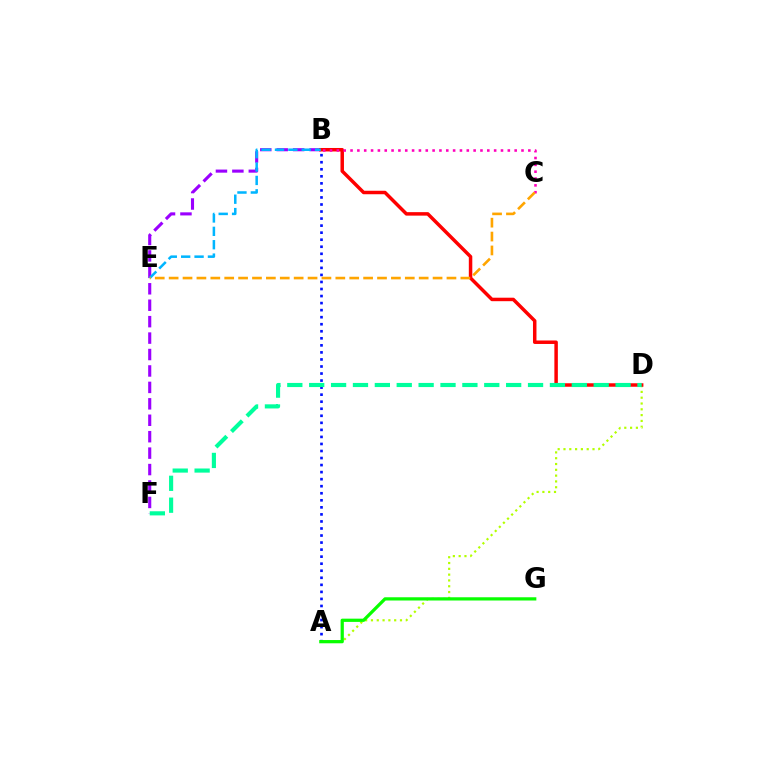{('A', 'B'): [{'color': '#0010ff', 'line_style': 'dotted', 'thickness': 1.91}], ('A', 'D'): [{'color': '#b3ff00', 'line_style': 'dotted', 'thickness': 1.58}], ('B', 'F'): [{'color': '#9b00ff', 'line_style': 'dashed', 'thickness': 2.23}], ('B', 'D'): [{'color': '#ff0000', 'line_style': 'solid', 'thickness': 2.51}], ('B', 'E'): [{'color': '#00b5ff', 'line_style': 'dashed', 'thickness': 1.82}], ('B', 'C'): [{'color': '#ff00bd', 'line_style': 'dotted', 'thickness': 1.86}], ('A', 'G'): [{'color': '#08ff00', 'line_style': 'solid', 'thickness': 2.33}], ('D', 'F'): [{'color': '#00ff9d', 'line_style': 'dashed', 'thickness': 2.97}], ('C', 'E'): [{'color': '#ffa500', 'line_style': 'dashed', 'thickness': 1.89}]}